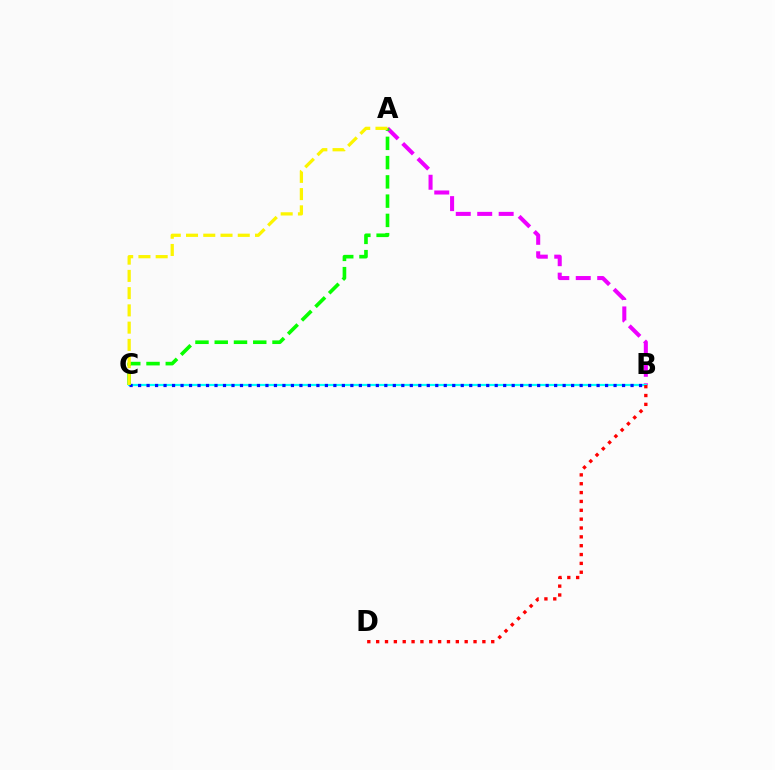{('A', 'B'): [{'color': '#ee00ff', 'line_style': 'dashed', 'thickness': 2.91}], ('B', 'C'): [{'color': '#00fff6', 'line_style': 'solid', 'thickness': 1.59}, {'color': '#0010ff', 'line_style': 'dotted', 'thickness': 2.31}], ('B', 'D'): [{'color': '#ff0000', 'line_style': 'dotted', 'thickness': 2.41}], ('A', 'C'): [{'color': '#08ff00', 'line_style': 'dashed', 'thickness': 2.62}, {'color': '#fcf500', 'line_style': 'dashed', 'thickness': 2.34}]}